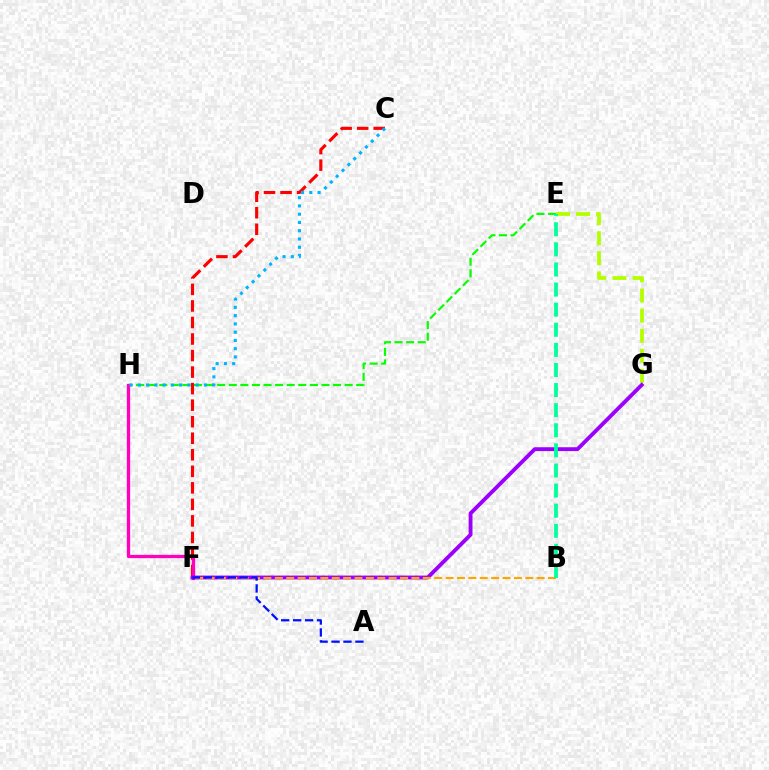{('E', 'H'): [{'color': '#08ff00', 'line_style': 'dashed', 'thickness': 1.57}], ('C', 'F'): [{'color': '#ff0000', 'line_style': 'dashed', 'thickness': 2.25}], ('E', 'G'): [{'color': '#b3ff00', 'line_style': 'dashed', 'thickness': 2.73}], ('F', 'H'): [{'color': '#ff00bd', 'line_style': 'solid', 'thickness': 2.37}], ('F', 'G'): [{'color': '#9b00ff', 'line_style': 'solid', 'thickness': 2.78}], ('C', 'H'): [{'color': '#00b5ff', 'line_style': 'dotted', 'thickness': 2.25}], ('B', 'F'): [{'color': '#ffa500', 'line_style': 'dashed', 'thickness': 1.55}], ('A', 'F'): [{'color': '#0010ff', 'line_style': 'dashed', 'thickness': 1.62}], ('B', 'E'): [{'color': '#00ff9d', 'line_style': 'dashed', 'thickness': 2.73}]}